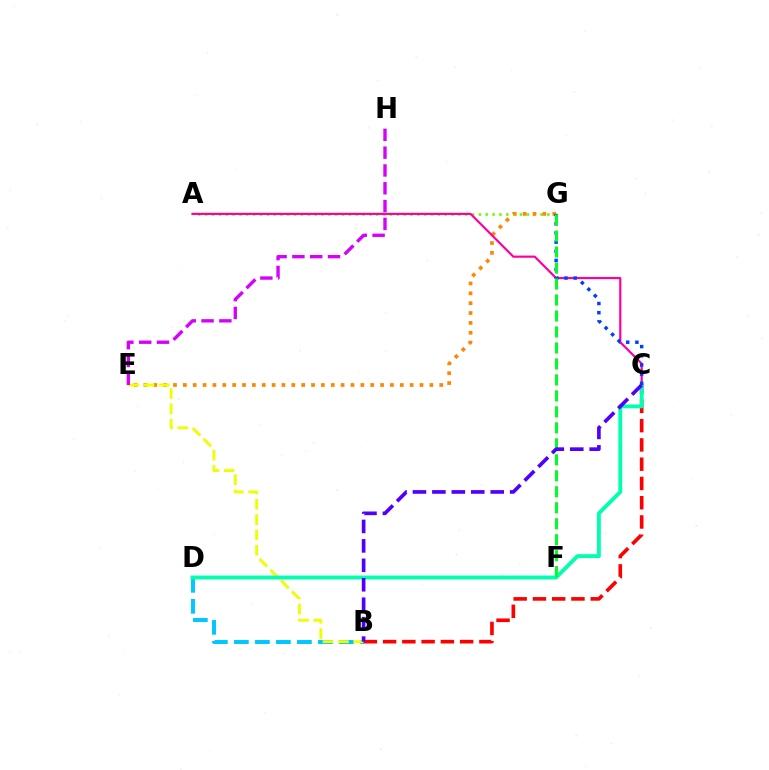{('A', 'G'): [{'color': '#66ff00', 'line_style': 'dotted', 'thickness': 1.86}], ('B', 'D'): [{'color': '#00c7ff', 'line_style': 'dashed', 'thickness': 2.85}], ('E', 'G'): [{'color': '#ff8800', 'line_style': 'dotted', 'thickness': 2.68}], ('A', 'C'): [{'color': '#ff00a0', 'line_style': 'solid', 'thickness': 1.57}], ('B', 'E'): [{'color': '#eeff00', 'line_style': 'dashed', 'thickness': 2.08}], ('B', 'C'): [{'color': '#ff0000', 'line_style': 'dashed', 'thickness': 2.62}, {'color': '#4f00ff', 'line_style': 'dashed', 'thickness': 2.64}], ('C', 'D'): [{'color': '#00ffaf', 'line_style': 'solid', 'thickness': 2.79}], ('C', 'G'): [{'color': '#003fff', 'line_style': 'dotted', 'thickness': 2.49}], ('F', 'G'): [{'color': '#00ff27', 'line_style': 'dashed', 'thickness': 2.17}], ('E', 'H'): [{'color': '#d600ff', 'line_style': 'dashed', 'thickness': 2.42}]}